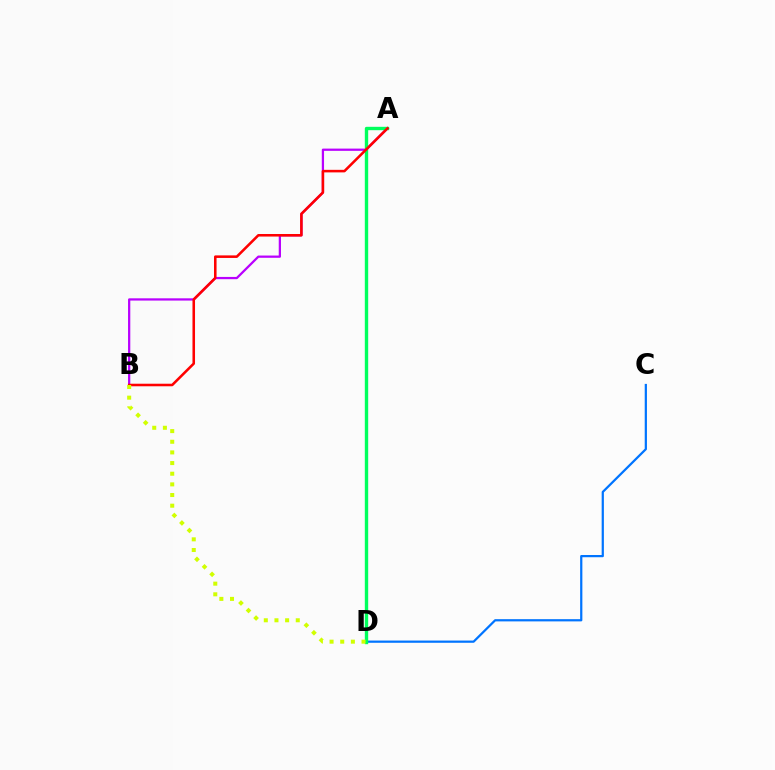{('A', 'B'): [{'color': '#b900ff', 'line_style': 'solid', 'thickness': 1.62}, {'color': '#ff0000', 'line_style': 'solid', 'thickness': 1.84}], ('C', 'D'): [{'color': '#0074ff', 'line_style': 'solid', 'thickness': 1.6}], ('A', 'D'): [{'color': '#00ff5c', 'line_style': 'solid', 'thickness': 2.43}], ('B', 'D'): [{'color': '#d1ff00', 'line_style': 'dotted', 'thickness': 2.89}]}